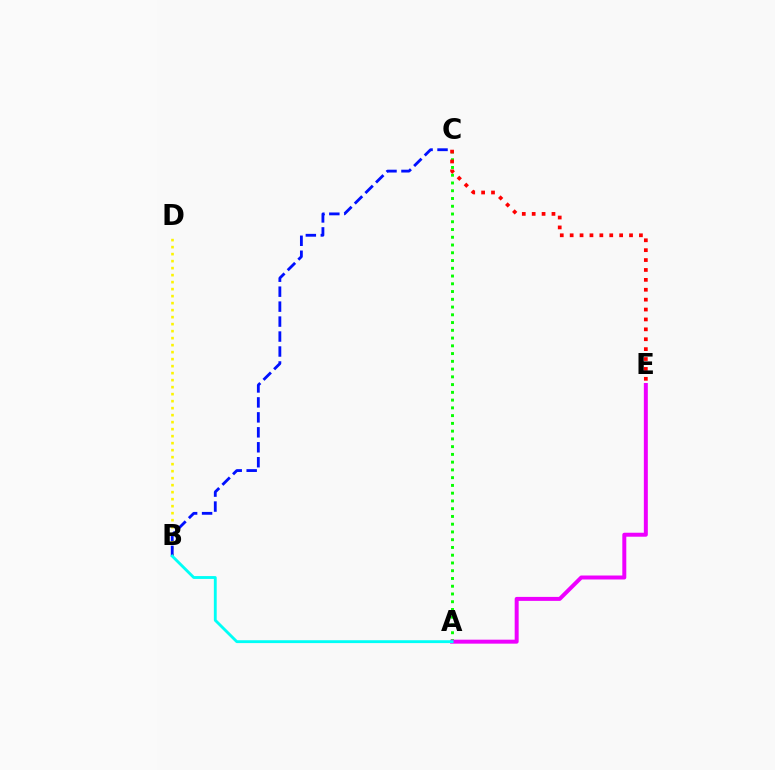{('B', 'D'): [{'color': '#fcf500', 'line_style': 'dotted', 'thickness': 1.9}], ('A', 'C'): [{'color': '#08ff00', 'line_style': 'dotted', 'thickness': 2.11}], ('B', 'C'): [{'color': '#0010ff', 'line_style': 'dashed', 'thickness': 2.03}], ('A', 'E'): [{'color': '#ee00ff', 'line_style': 'solid', 'thickness': 2.86}], ('C', 'E'): [{'color': '#ff0000', 'line_style': 'dotted', 'thickness': 2.69}], ('A', 'B'): [{'color': '#00fff6', 'line_style': 'solid', 'thickness': 2.05}]}